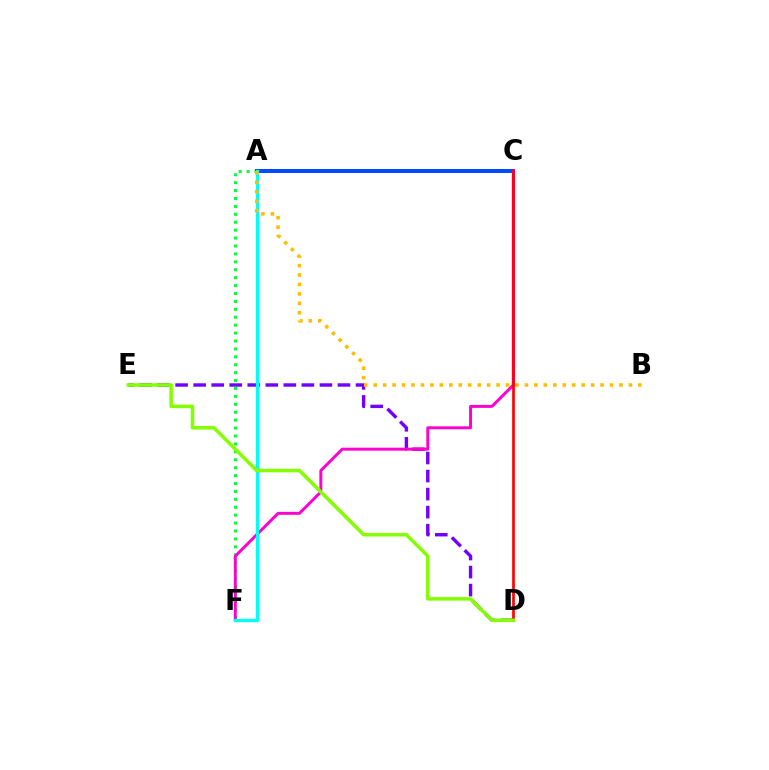{('A', 'F'): [{'color': '#00ff39', 'line_style': 'dotted', 'thickness': 2.15}, {'color': '#00fff6', 'line_style': 'solid', 'thickness': 2.38}], ('A', 'C'): [{'color': '#004bff', 'line_style': 'solid', 'thickness': 2.88}], ('D', 'E'): [{'color': '#7200ff', 'line_style': 'dashed', 'thickness': 2.45}, {'color': '#84ff00', 'line_style': 'solid', 'thickness': 2.54}], ('C', 'F'): [{'color': '#ff00cf', 'line_style': 'solid', 'thickness': 2.13}], ('A', 'B'): [{'color': '#ffbd00', 'line_style': 'dotted', 'thickness': 2.57}], ('C', 'D'): [{'color': '#ff0000', 'line_style': 'solid', 'thickness': 1.93}]}